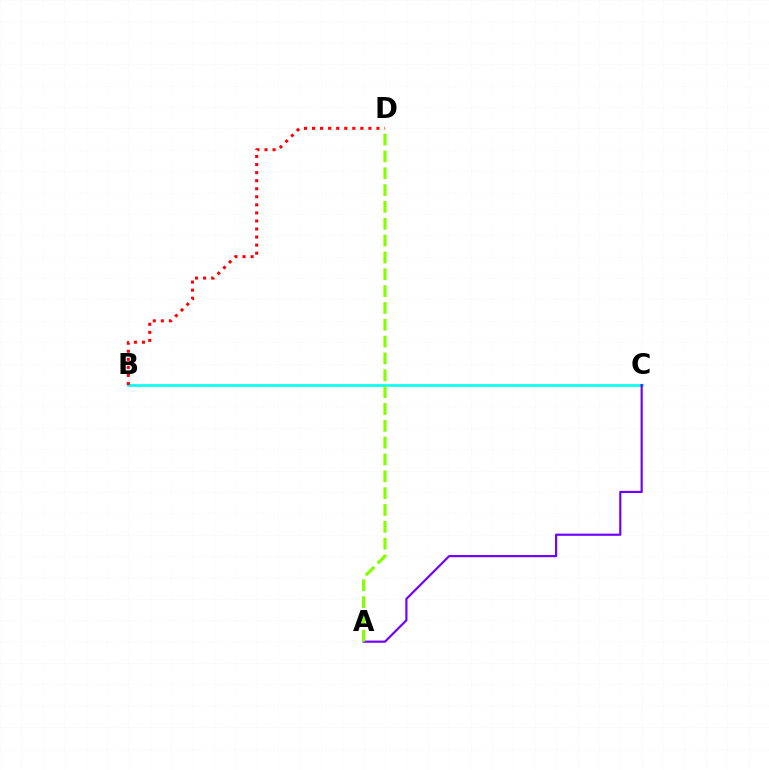{('B', 'C'): [{'color': '#00fff6', 'line_style': 'solid', 'thickness': 1.89}], ('B', 'D'): [{'color': '#ff0000', 'line_style': 'dotted', 'thickness': 2.19}], ('A', 'C'): [{'color': '#7200ff', 'line_style': 'solid', 'thickness': 1.57}], ('A', 'D'): [{'color': '#84ff00', 'line_style': 'dashed', 'thickness': 2.29}]}